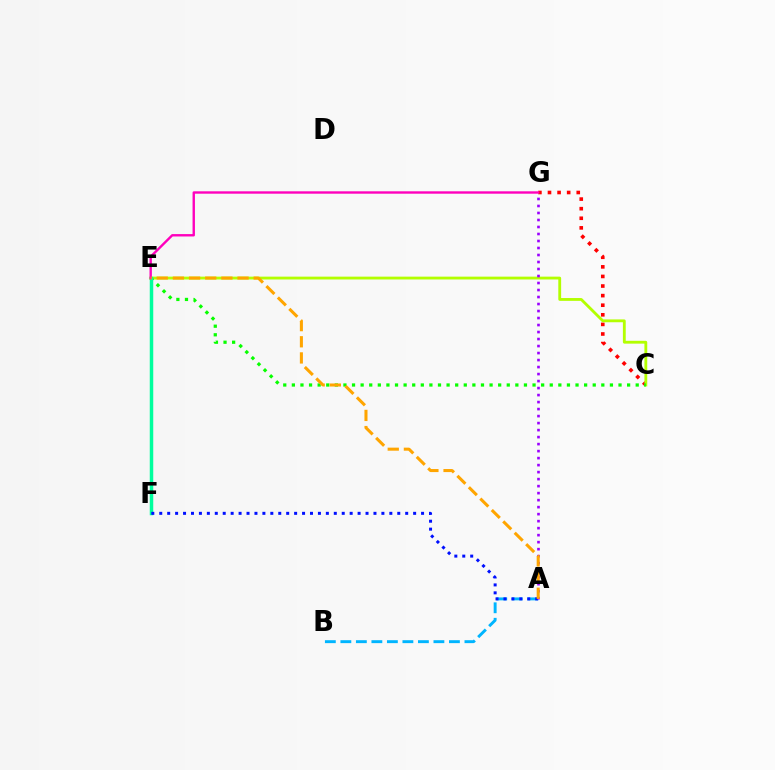{('C', 'G'): [{'color': '#ff0000', 'line_style': 'dotted', 'thickness': 2.61}], ('C', 'E'): [{'color': '#b3ff00', 'line_style': 'solid', 'thickness': 2.04}, {'color': '#08ff00', 'line_style': 'dotted', 'thickness': 2.34}], ('A', 'B'): [{'color': '#00b5ff', 'line_style': 'dashed', 'thickness': 2.11}], ('E', 'F'): [{'color': '#00ff9d', 'line_style': 'solid', 'thickness': 2.52}], ('E', 'G'): [{'color': '#ff00bd', 'line_style': 'solid', 'thickness': 1.72}], ('A', 'F'): [{'color': '#0010ff', 'line_style': 'dotted', 'thickness': 2.16}], ('A', 'G'): [{'color': '#9b00ff', 'line_style': 'dotted', 'thickness': 1.9}], ('A', 'E'): [{'color': '#ffa500', 'line_style': 'dashed', 'thickness': 2.19}]}